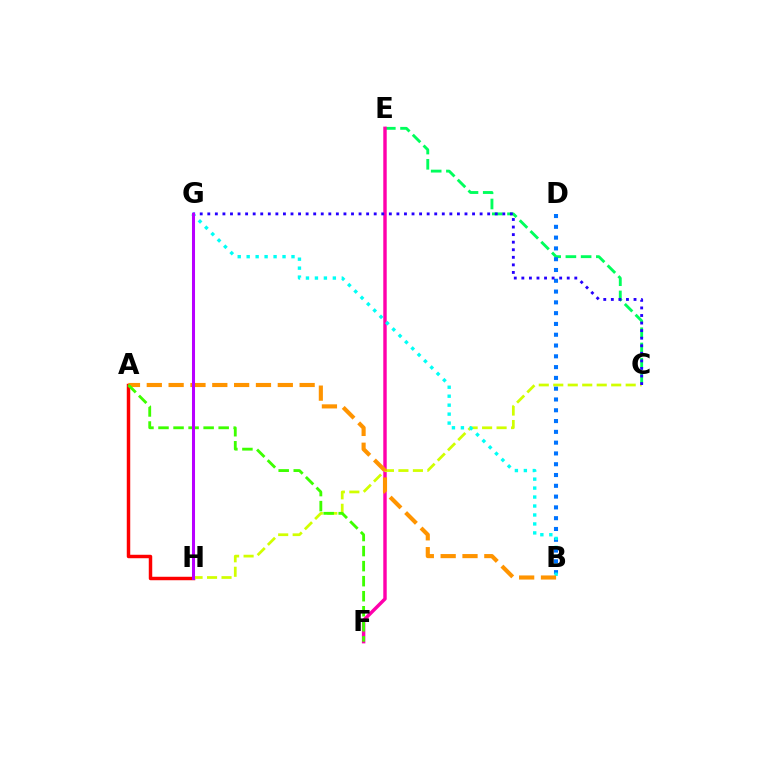{('A', 'H'): [{'color': '#ff0000', 'line_style': 'solid', 'thickness': 2.49}], ('C', 'E'): [{'color': '#00ff5c', 'line_style': 'dashed', 'thickness': 2.07}], ('E', 'F'): [{'color': '#ff00ac', 'line_style': 'solid', 'thickness': 2.47}], ('C', 'H'): [{'color': '#d1ff00', 'line_style': 'dashed', 'thickness': 1.97}], ('B', 'D'): [{'color': '#0074ff', 'line_style': 'dotted', 'thickness': 2.93}], ('B', 'G'): [{'color': '#00fff6', 'line_style': 'dotted', 'thickness': 2.44}], ('A', 'B'): [{'color': '#ff9400', 'line_style': 'dashed', 'thickness': 2.97}], ('A', 'F'): [{'color': '#3dff00', 'line_style': 'dashed', 'thickness': 2.04}], ('C', 'G'): [{'color': '#2500ff', 'line_style': 'dotted', 'thickness': 2.06}], ('G', 'H'): [{'color': '#b900ff', 'line_style': 'solid', 'thickness': 2.19}]}